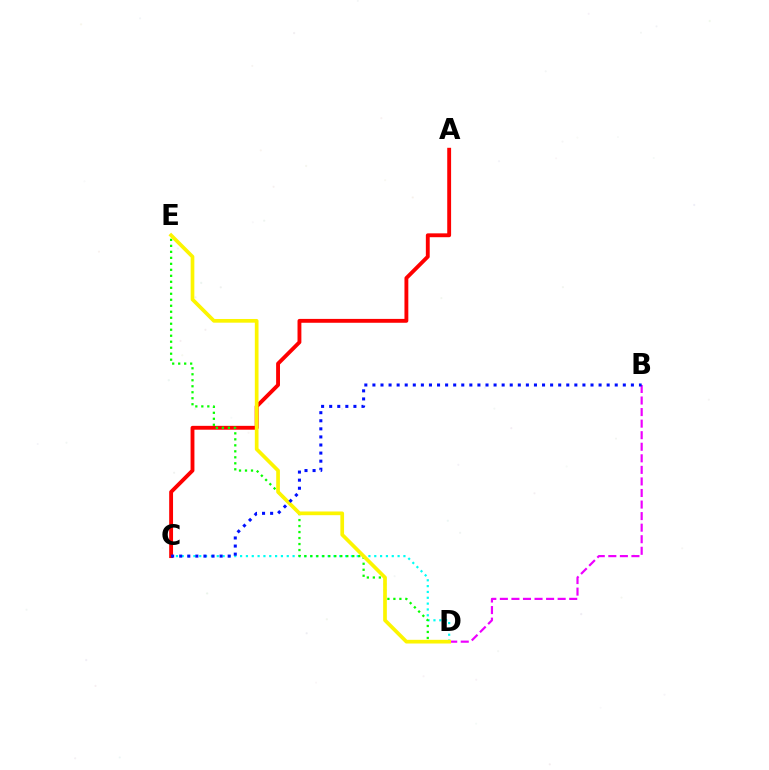{('C', 'D'): [{'color': '#00fff6', 'line_style': 'dotted', 'thickness': 1.58}], ('A', 'C'): [{'color': '#ff0000', 'line_style': 'solid', 'thickness': 2.78}], ('B', 'D'): [{'color': '#ee00ff', 'line_style': 'dashed', 'thickness': 1.57}], ('D', 'E'): [{'color': '#08ff00', 'line_style': 'dotted', 'thickness': 1.63}, {'color': '#fcf500', 'line_style': 'solid', 'thickness': 2.66}], ('B', 'C'): [{'color': '#0010ff', 'line_style': 'dotted', 'thickness': 2.19}]}